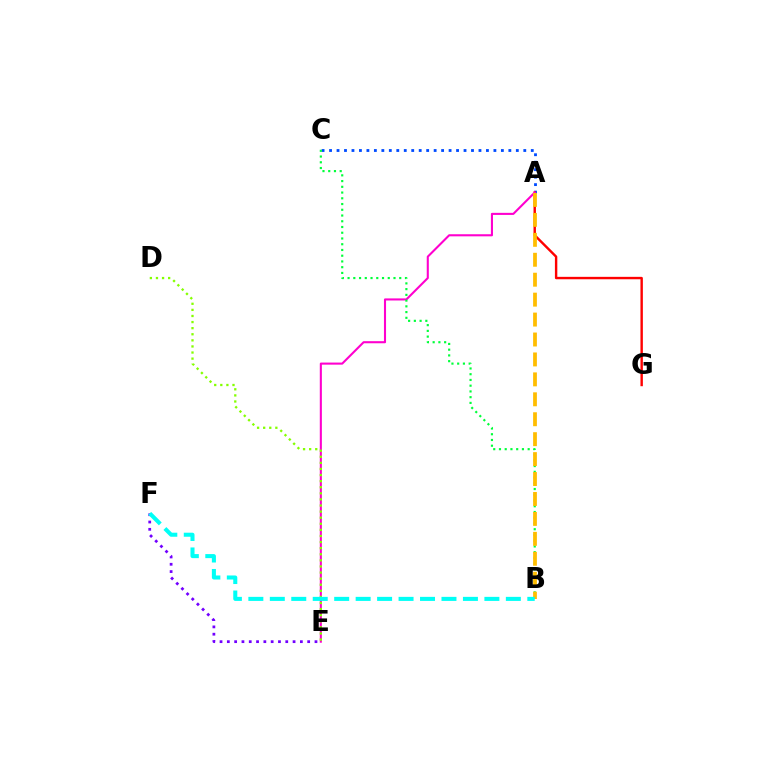{('E', 'F'): [{'color': '#7200ff', 'line_style': 'dotted', 'thickness': 1.98}], ('A', 'C'): [{'color': '#004bff', 'line_style': 'dotted', 'thickness': 2.03}], ('A', 'G'): [{'color': '#ff0000', 'line_style': 'solid', 'thickness': 1.74}], ('A', 'E'): [{'color': '#ff00cf', 'line_style': 'solid', 'thickness': 1.5}], ('D', 'E'): [{'color': '#84ff00', 'line_style': 'dotted', 'thickness': 1.66}], ('B', 'C'): [{'color': '#00ff39', 'line_style': 'dotted', 'thickness': 1.56}], ('A', 'B'): [{'color': '#ffbd00', 'line_style': 'dashed', 'thickness': 2.71}], ('B', 'F'): [{'color': '#00fff6', 'line_style': 'dashed', 'thickness': 2.92}]}